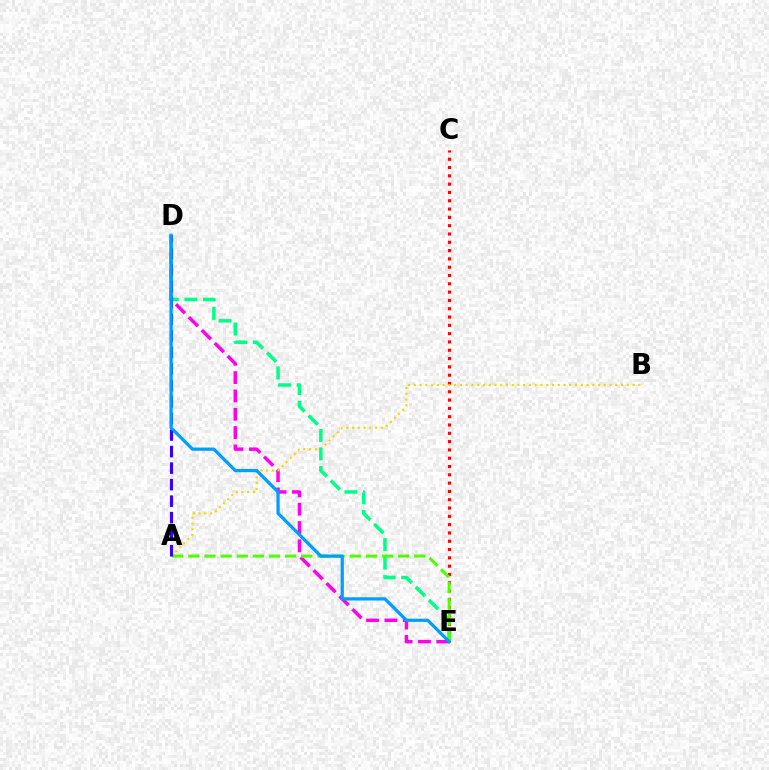{('D', 'E'): [{'color': '#ff00ed', 'line_style': 'dashed', 'thickness': 2.49}, {'color': '#00ff86', 'line_style': 'dashed', 'thickness': 2.52}, {'color': '#009eff', 'line_style': 'solid', 'thickness': 2.34}], ('C', 'E'): [{'color': '#ff0000', 'line_style': 'dotted', 'thickness': 2.26}], ('A', 'B'): [{'color': '#ffd500', 'line_style': 'dotted', 'thickness': 1.56}], ('A', 'E'): [{'color': '#4fff00', 'line_style': 'dashed', 'thickness': 2.19}], ('A', 'D'): [{'color': '#3700ff', 'line_style': 'dashed', 'thickness': 2.24}]}